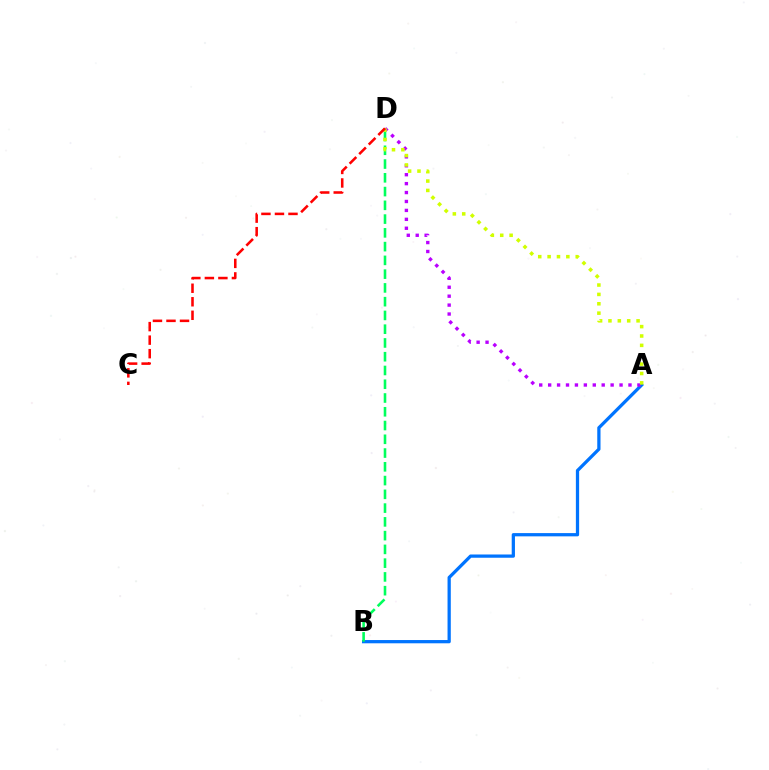{('A', 'B'): [{'color': '#0074ff', 'line_style': 'solid', 'thickness': 2.34}], ('B', 'D'): [{'color': '#00ff5c', 'line_style': 'dashed', 'thickness': 1.87}], ('A', 'D'): [{'color': '#b900ff', 'line_style': 'dotted', 'thickness': 2.42}, {'color': '#d1ff00', 'line_style': 'dotted', 'thickness': 2.55}], ('C', 'D'): [{'color': '#ff0000', 'line_style': 'dashed', 'thickness': 1.84}]}